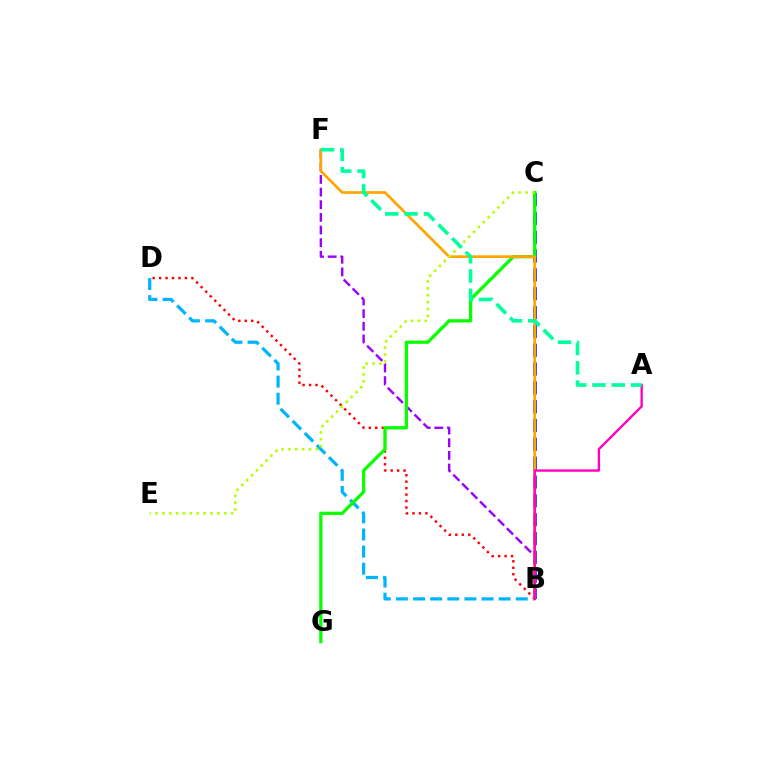{('B', 'F'): [{'color': '#9b00ff', 'line_style': 'dashed', 'thickness': 1.72}, {'color': '#ffa500', 'line_style': 'solid', 'thickness': 1.95}], ('B', 'D'): [{'color': '#00b5ff', 'line_style': 'dashed', 'thickness': 2.33}, {'color': '#ff0000', 'line_style': 'dotted', 'thickness': 1.76}], ('B', 'C'): [{'color': '#0010ff', 'line_style': 'dashed', 'thickness': 2.56}], ('C', 'G'): [{'color': '#08ff00', 'line_style': 'solid', 'thickness': 2.35}], ('C', 'E'): [{'color': '#b3ff00', 'line_style': 'dotted', 'thickness': 1.87}], ('A', 'B'): [{'color': '#ff00bd', 'line_style': 'solid', 'thickness': 1.71}], ('A', 'F'): [{'color': '#00ff9d', 'line_style': 'dashed', 'thickness': 2.62}]}